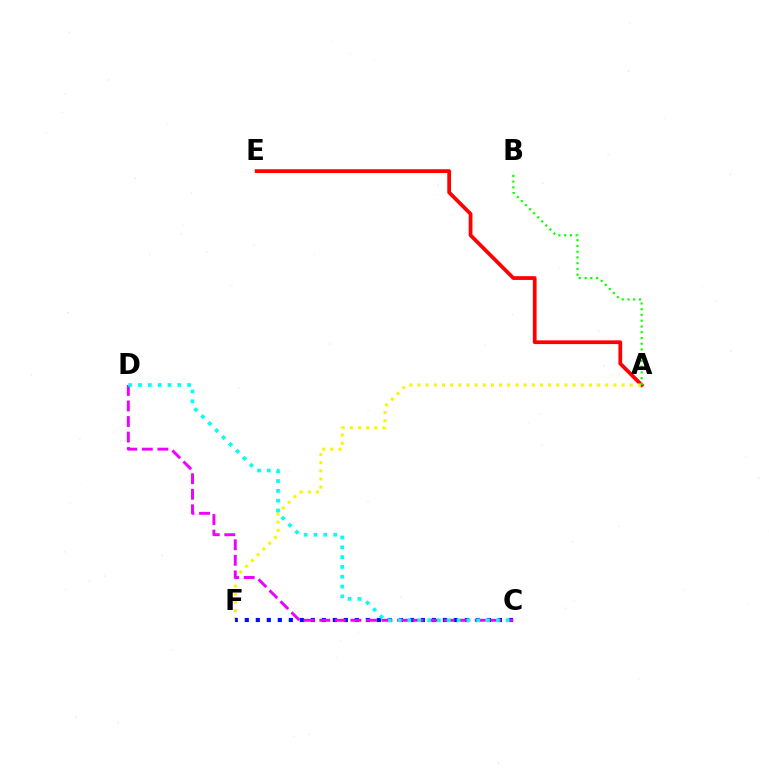{('A', 'E'): [{'color': '#ff0000', 'line_style': 'solid', 'thickness': 2.7}], ('A', 'F'): [{'color': '#fcf500', 'line_style': 'dotted', 'thickness': 2.22}], ('A', 'B'): [{'color': '#08ff00', 'line_style': 'dotted', 'thickness': 1.56}], ('C', 'F'): [{'color': '#0010ff', 'line_style': 'dotted', 'thickness': 2.99}], ('C', 'D'): [{'color': '#ee00ff', 'line_style': 'dashed', 'thickness': 2.11}, {'color': '#00fff6', 'line_style': 'dotted', 'thickness': 2.67}]}